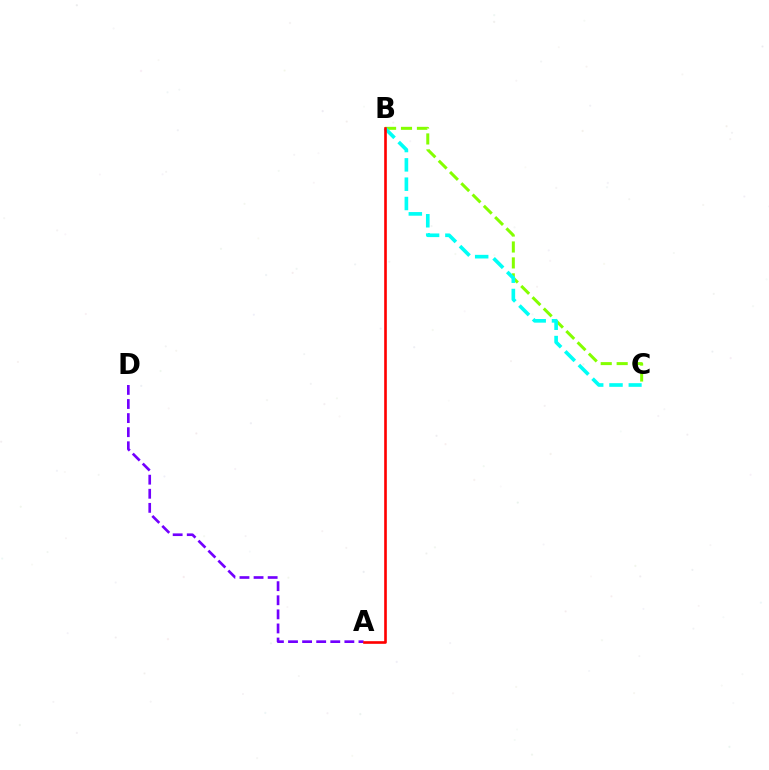{('B', 'C'): [{'color': '#84ff00', 'line_style': 'dashed', 'thickness': 2.17}, {'color': '#00fff6', 'line_style': 'dashed', 'thickness': 2.62}], ('A', 'D'): [{'color': '#7200ff', 'line_style': 'dashed', 'thickness': 1.91}], ('A', 'B'): [{'color': '#ff0000', 'line_style': 'solid', 'thickness': 1.9}]}